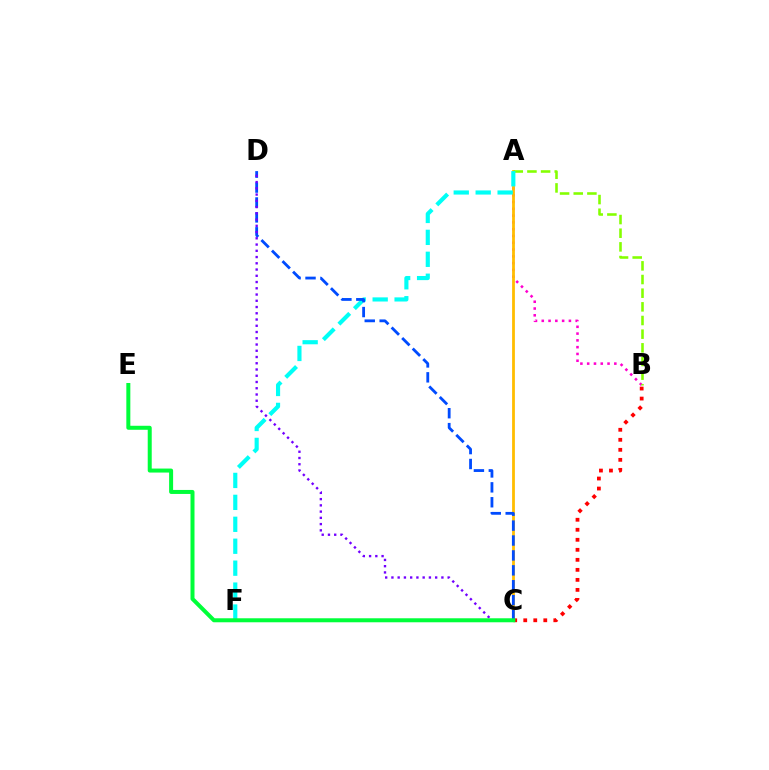{('A', 'B'): [{'color': '#ff00cf', 'line_style': 'dotted', 'thickness': 1.84}, {'color': '#84ff00', 'line_style': 'dashed', 'thickness': 1.86}], ('A', 'C'): [{'color': '#ffbd00', 'line_style': 'solid', 'thickness': 2.01}], ('B', 'C'): [{'color': '#ff0000', 'line_style': 'dotted', 'thickness': 2.72}], ('A', 'F'): [{'color': '#00fff6', 'line_style': 'dashed', 'thickness': 2.98}], ('C', 'D'): [{'color': '#004bff', 'line_style': 'dashed', 'thickness': 2.03}, {'color': '#7200ff', 'line_style': 'dotted', 'thickness': 1.7}], ('C', 'E'): [{'color': '#00ff39', 'line_style': 'solid', 'thickness': 2.88}]}